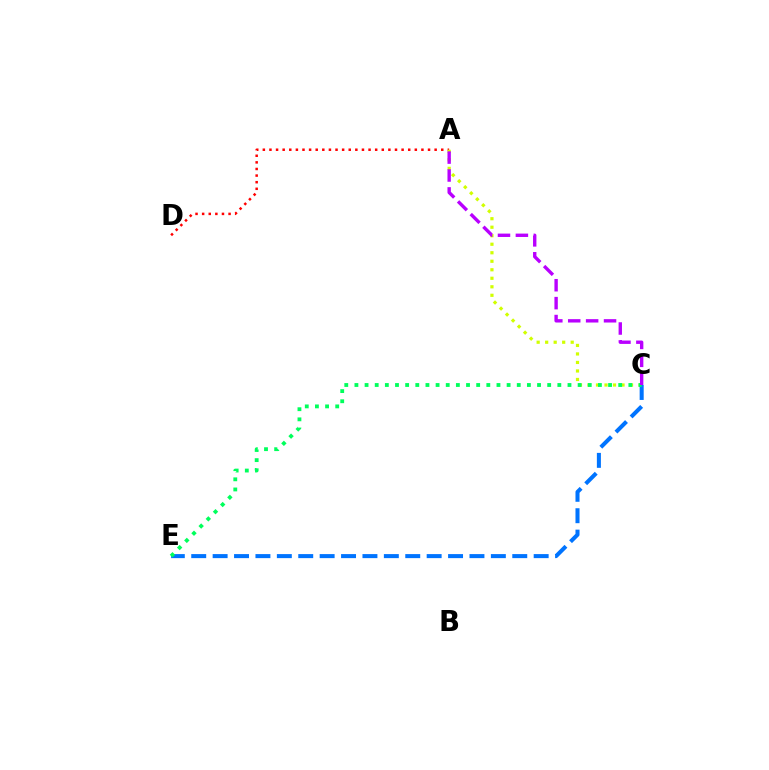{('A', 'D'): [{'color': '#ff0000', 'line_style': 'dotted', 'thickness': 1.8}], ('A', 'C'): [{'color': '#d1ff00', 'line_style': 'dotted', 'thickness': 2.31}, {'color': '#b900ff', 'line_style': 'dashed', 'thickness': 2.43}], ('C', 'E'): [{'color': '#0074ff', 'line_style': 'dashed', 'thickness': 2.91}, {'color': '#00ff5c', 'line_style': 'dotted', 'thickness': 2.76}]}